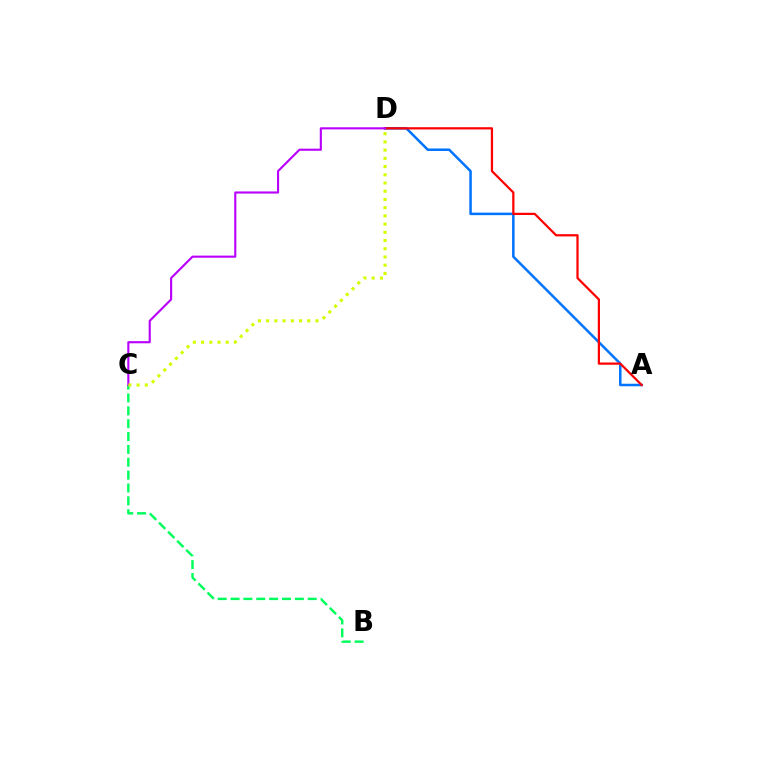{('B', 'C'): [{'color': '#00ff5c', 'line_style': 'dashed', 'thickness': 1.75}], ('A', 'D'): [{'color': '#0074ff', 'line_style': 'solid', 'thickness': 1.81}, {'color': '#ff0000', 'line_style': 'solid', 'thickness': 1.61}], ('C', 'D'): [{'color': '#b900ff', 'line_style': 'solid', 'thickness': 1.53}, {'color': '#d1ff00', 'line_style': 'dotted', 'thickness': 2.23}]}